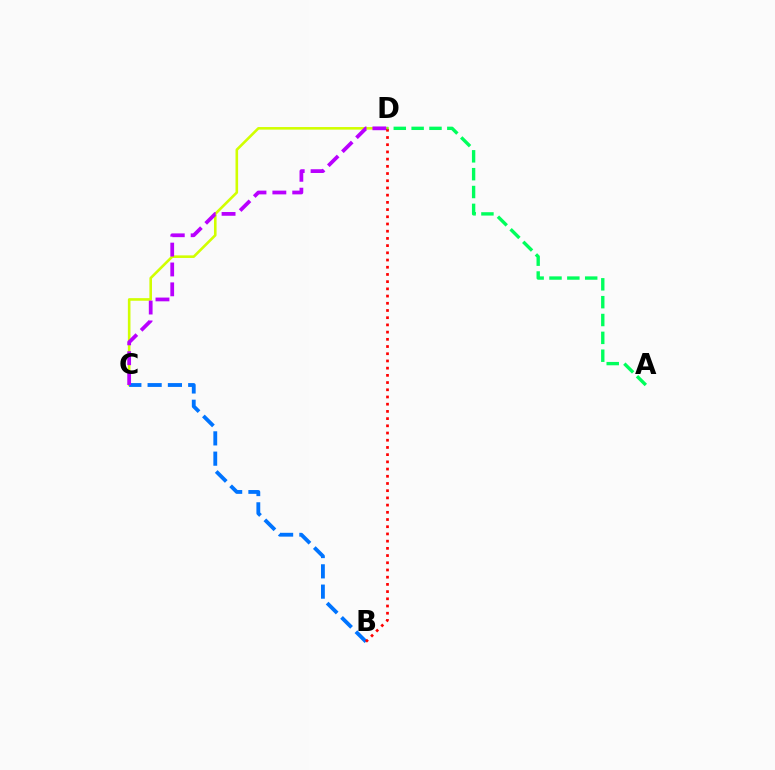{('C', 'D'): [{'color': '#d1ff00', 'line_style': 'solid', 'thickness': 1.87}, {'color': '#b900ff', 'line_style': 'dashed', 'thickness': 2.7}], ('B', 'C'): [{'color': '#0074ff', 'line_style': 'dashed', 'thickness': 2.76}], ('B', 'D'): [{'color': '#ff0000', 'line_style': 'dotted', 'thickness': 1.96}], ('A', 'D'): [{'color': '#00ff5c', 'line_style': 'dashed', 'thickness': 2.42}]}